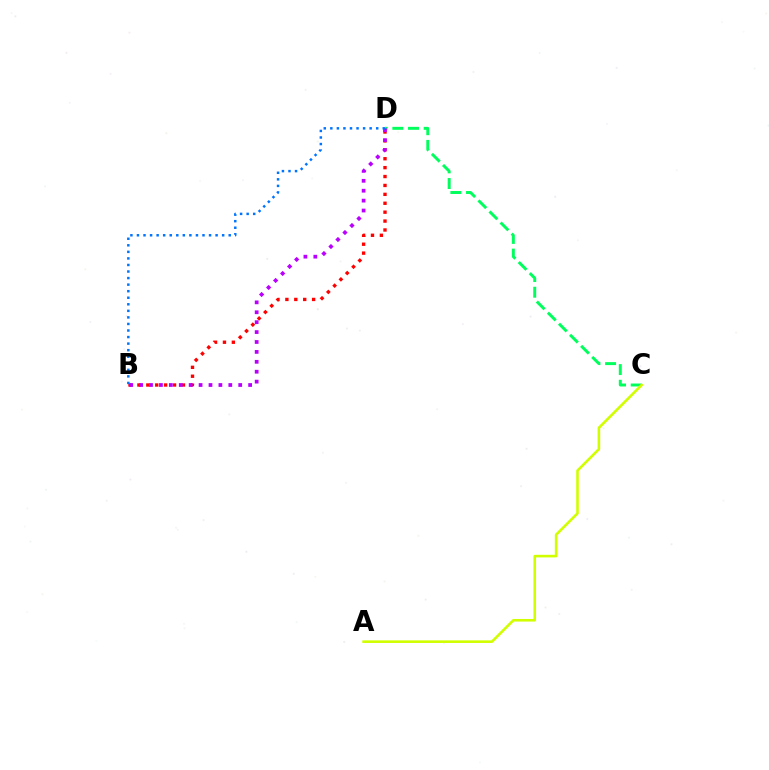{('B', 'D'): [{'color': '#ff0000', 'line_style': 'dotted', 'thickness': 2.42}, {'color': '#b900ff', 'line_style': 'dotted', 'thickness': 2.69}, {'color': '#0074ff', 'line_style': 'dotted', 'thickness': 1.78}], ('C', 'D'): [{'color': '#00ff5c', 'line_style': 'dashed', 'thickness': 2.13}], ('A', 'C'): [{'color': '#d1ff00', 'line_style': 'solid', 'thickness': 1.88}]}